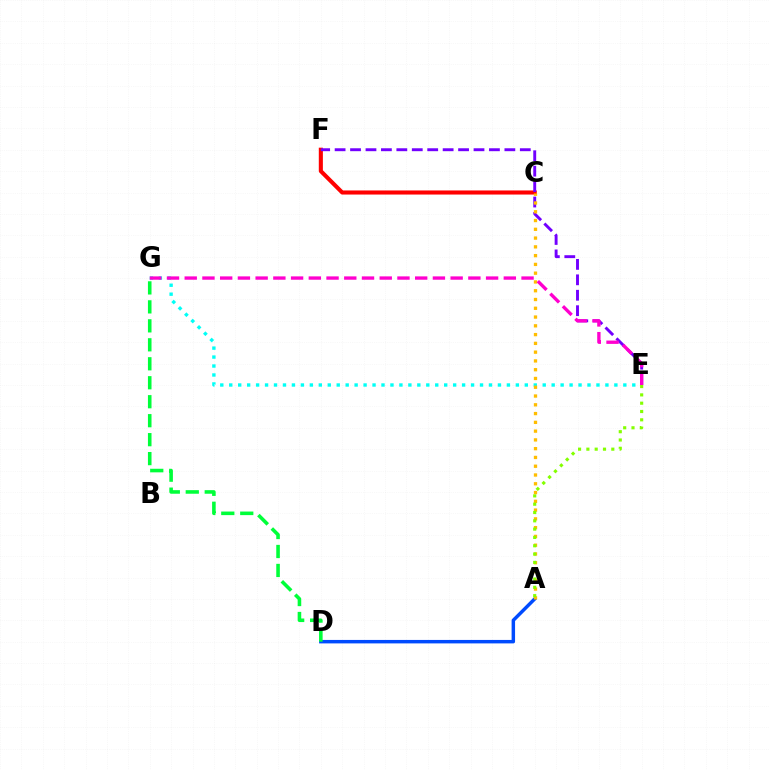{('A', 'D'): [{'color': '#004bff', 'line_style': 'solid', 'thickness': 2.49}], ('C', 'F'): [{'color': '#ff0000', 'line_style': 'solid', 'thickness': 2.94}], ('E', 'G'): [{'color': '#00fff6', 'line_style': 'dotted', 'thickness': 2.43}, {'color': '#ff00cf', 'line_style': 'dashed', 'thickness': 2.41}], ('E', 'F'): [{'color': '#7200ff', 'line_style': 'dashed', 'thickness': 2.1}], ('A', 'C'): [{'color': '#ffbd00', 'line_style': 'dotted', 'thickness': 2.38}], ('A', 'E'): [{'color': '#84ff00', 'line_style': 'dotted', 'thickness': 2.26}], ('D', 'G'): [{'color': '#00ff39', 'line_style': 'dashed', 'thickness': 2.58}]}